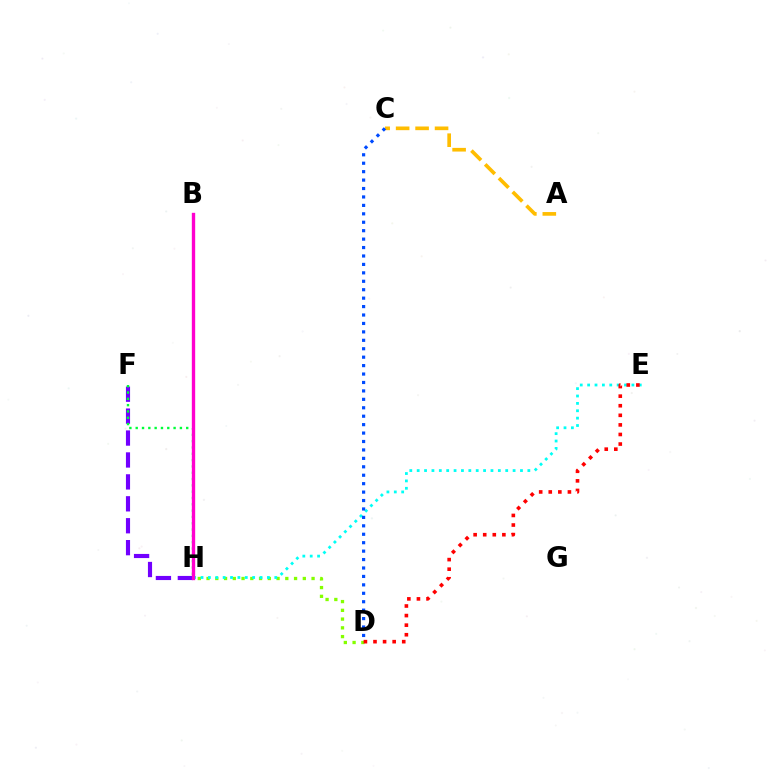{('F', 'H'): [{'color': '#7200ff', 'line_style': 'dashed', 'thickness': 2.98}, {'color': '#00ff39', 'line_style': 'dotted', 'thickness': 1.72}], ('A', 'C'): [{'color': '#ffbd00', 'line_style': 'dashed', 'thickness': 2.64}], ('D', 'H'): [{'color': '#84ff00', 'line_style': 'dotted', 'thickness': 2.38}], ('E', 'H'): [{'color': '#00fff6', 'line_style': 'dotted', 'thickness': 2.0}], ('C', 'D'): [{'color': '#004bff', 'line_style': 'dotted', 'thickness': 2.29}], ('D', 'E'): [{'color': '#ff0000', 'line_style': 'dotted', 'thickness': 2.6}], ('B', 'H'): [{'color': '#ff00cf', 'line_style': 'solid', 'thickness': 2.41}]}